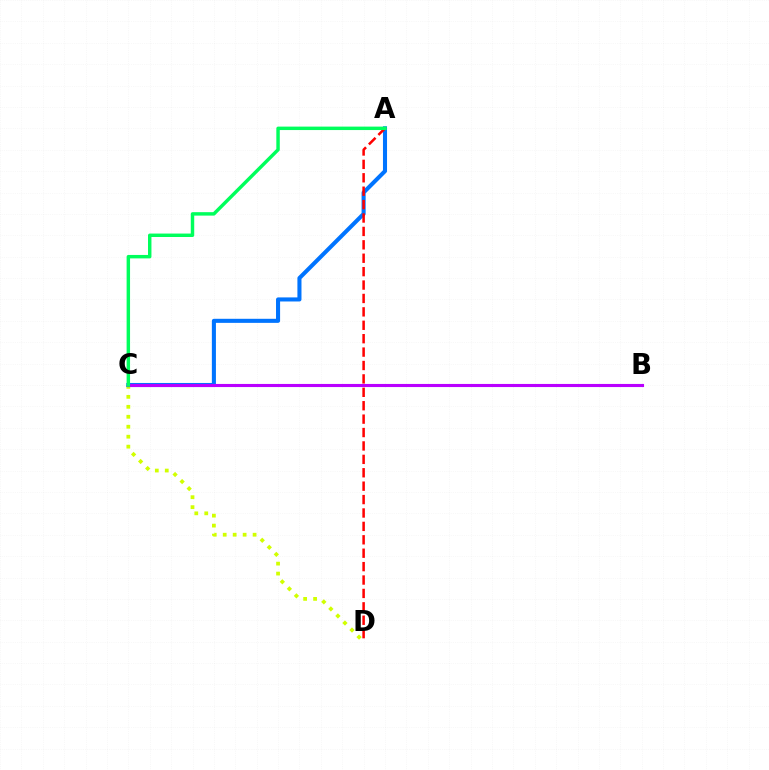{('C', 'D'): [{'color': '#d1ff00', 'line_style': 'dotted', 'thickness': 2.71}], ('A', 'C'): [{'color': '#0074ff', 'line_style': 'solid', 'thickness': 2.93}, {'color': '#00ff5c', 'line_style': 'solid', 'thickness': 2.48}], ('B', 'C'): [{'color': '#b900ff', 'line_style': 'solid', 'thickness': 2.24}], ('A', 'D'): [{'color': '#ff0000', 'line_style': 'dashed', 'thickness': 1.82}]}